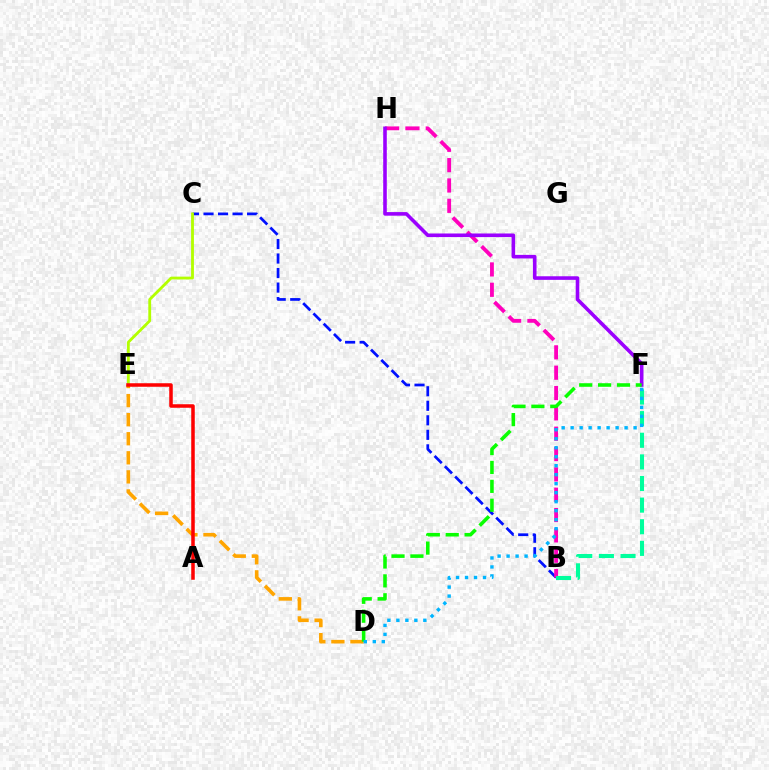{('B', 'C'): [{'color': '#0010ff', 'line_style': 'dashed', 'thickness': 1.97}], ('B', 'H'): [{'color': '#ff00bd', 'line_style': 'dashed', 'thickness': 2.76}], ('D', 'E'): [{'color': '#ffa500', 'line_style': 'dashed', 'thickness': 2.59}], ('C', 'E'): [{'color': '#b3ff00', 'line_style': 'solid', 'thickness': 2.04}], ('B', 'F'): [{'color': '#00ff9d', 'line_style': 'dashed', 'thickness': 2.94}], ('F', 'H'): [{'color': '#9b00ff', 'line_style': 'solid', 'thickness': 2.58}], ('D', 'F'): [{'color': '#08ff00', 'line_style': 'dashed', 'thickness': 2.57}, {'color': '#00b5ff', 'line_style': 'dotted', 'thickness': 2.44}], ('A', 'E'): [{'color': '#ff0000', 'line_style': 'solid', 'thickness': 2.54}]}